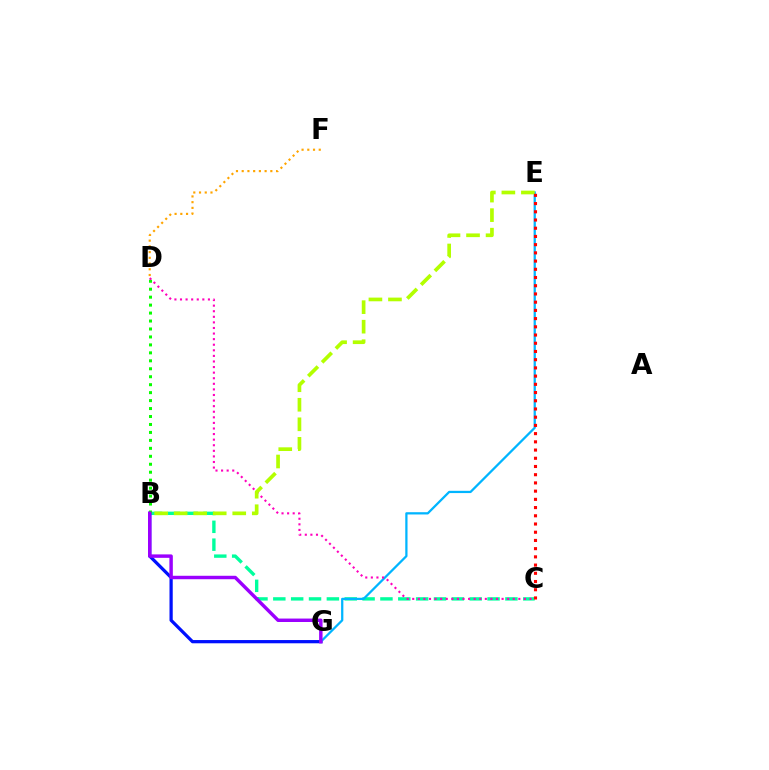{('B', 'C'): [{'color': '#00ff9d', 'line_style': 'dashed', 'thickness': 2.43}], ('B', 'G'): [{'color': '#0010ff', 'line_style': 'solid', 'thickness': 2.33}, {'color': '#9b00ff', 'line_style': 'solid', 'thickness': 2.48}], ('E', 'G'): [{'color': '#00b5ff', 'line_style': 'solid', 'thickness': 1.63}], ('B', 'D'): [{'color': '#08ff00', 'line_style': 'dotted', 'thickness': 2.16}], ('C', 'D'): [{'color': '#ff00bd', 'line_style': 'dotted', 'thickness': 1.52}], ('B', 'E'): [{'color': '#b3ff00', 'line_style': 'dashed', 'thickness': 2.65}], ('C', 'E'): [{'color': '#ff0000', 'line_style': 'dotted', 'thickness': 2.23}], ('D', 'F'): [{'color': '#ffa500', 'line_style': 'dotted', 'thickness': 1.56}]}